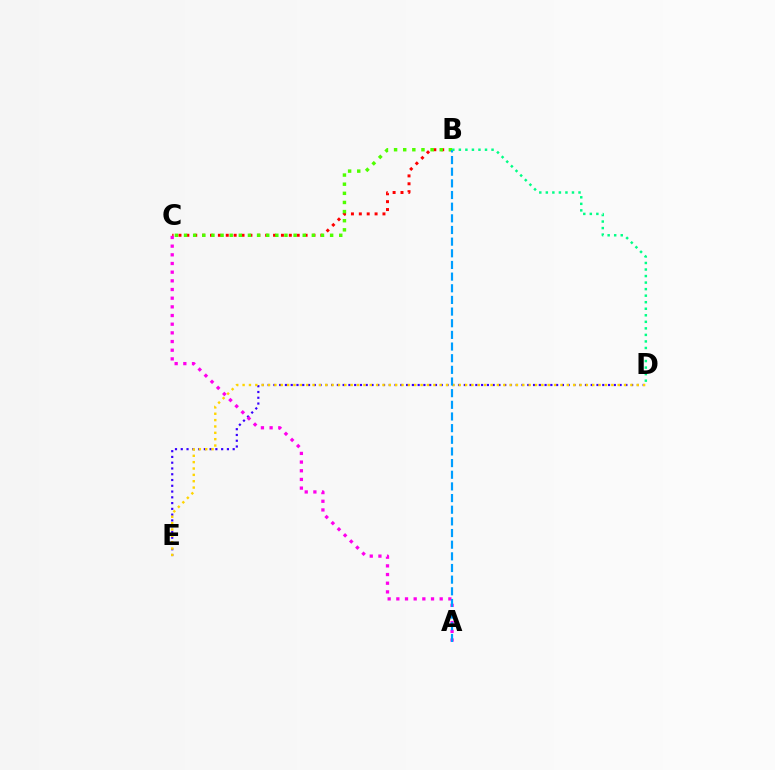{('D', 'E'): [{'color': '#3700ff', 'line_style': 'dotted', 'thickness': 1.57}, {'color': '#ffd500', 'line_style': 'dotted', 'thickness': 1.73}], ('B', 'C'): [{'color': '#ff0000', 'line_style': 'dotted', 'thickness': 2.14}, {'color': '#4fff00', 'line_style': 'dotted', 'thickness': 2.48}], ('A', 'C'): [{'color': '#ff00ed', 'line_style': 'dotted', 'thickness': 2.36}], ('A', 'B'): [{'color': '#009eff', 'line_style': 'dashed', 'thickness': 1.58}], ('B', 'D'): [{'color': '#00ff86', 'line_style': 'dotted', 'thickness': 1.78}]}